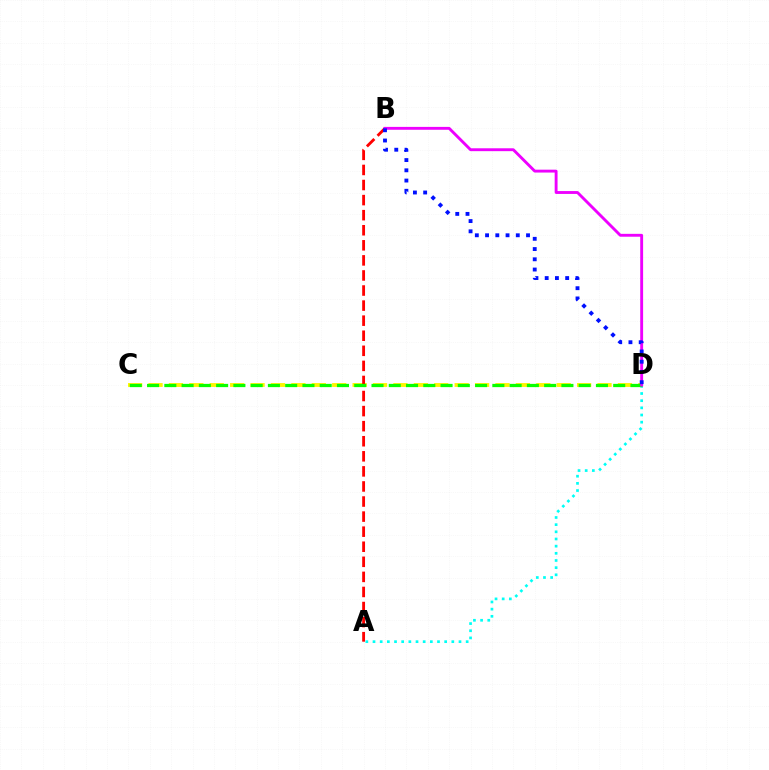{('A', 'D'): [{'color': '#00fff6', 'line_style': 'dotted', 'thickness': 1.95}], ('C', 'D'): [{'color': '#fcf500', 'line_style': 'dashed', 'thickness': 2.77}, {'color': '#08ff00', 'line_style': 'dashed', 'thickness': 2.35}], ('A', 'B'): [{'color': '#ff0000', 'line_style': 'dashed', 'thickness': 2.05}], ('B', 'D'): [{'color': '#ee00ff', 'line_style': 'solid', 'thickness': 2.07}, {'color': '#0010ff', 'line_style': 'dotted', 'thickness': 2.78}]}